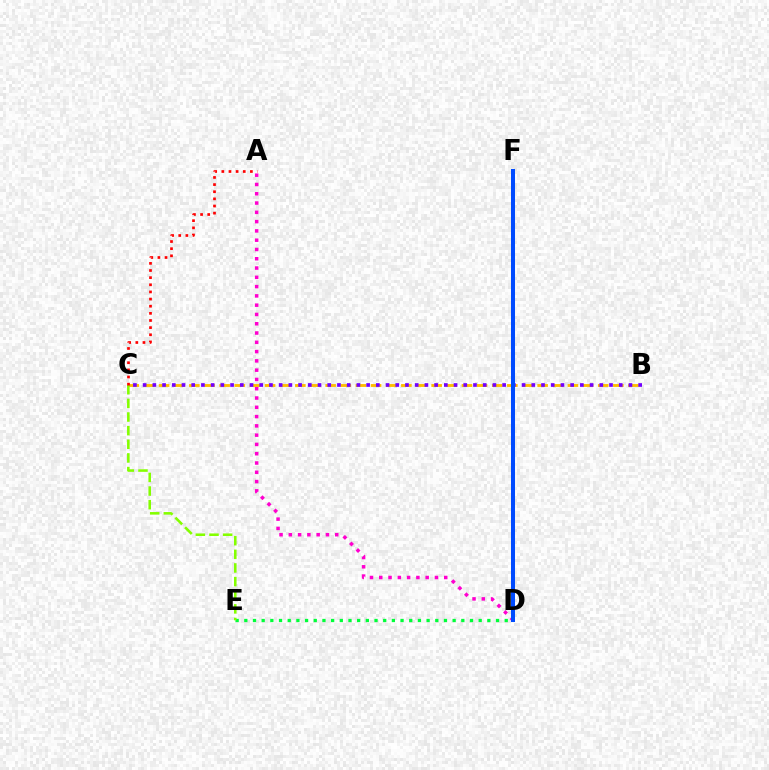{('D', 'F'): [{'color': '#00fff6', 'line_style': 'dotted', 'thickness': 1.58}, {'color': '#004bff', 'line_style': 'solid', 'thickness': 2.9}], ('D', 'E'): [{'color': '#00ff39', 'line_style': 'dotted', 'thickness': 2.36}], ('B', 'C'): [{'color': '#ffbd00', 'line_style': 'dashed', 'thickness': 2.06}, {'color': '#7200ff', 'line_style': 'dotted', 'thickness': 2.64}], ('A', 'D'): [{'color': '#ff00cf', 'line_style': 'dotted', 'thickness': 2.52}], ('C', 'E'): [{'color': '#84ff00', 'line_style': 'dashed', 'thickness': 1.85}], ('A', 'C'): [{'color': '#ff0000', 'line_style': 'dotted', 'thickness': 1.94}]}